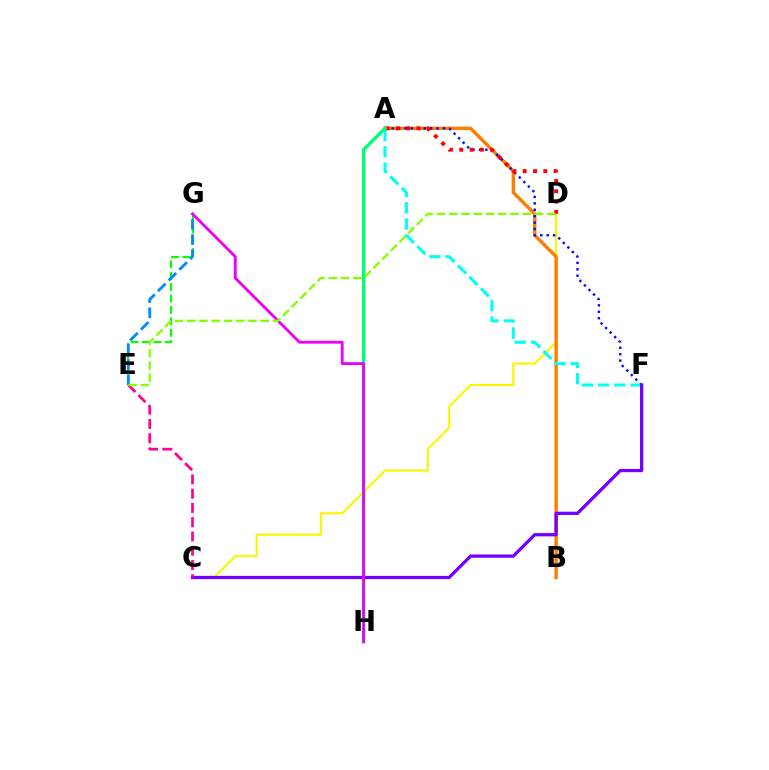{('E', 'G'): [{'color': '#08ff00', 'line_style': 'dashed', 'thickness': 1.55}, {'color': '#008cff', 'line_style': 'dashed', 'thickness': 2.06}], ('C', 'D'): [{'color': '#fcf500', 'line_style': 'solid', 'thickness': 1.52}], ('A', 'B'): [{'color': '#ff7c00', 'line_style': 'solid', 'thickness': 2.45}], ('A', 'F'): [{'color': '#0010ff', 'line_style': 'dotted', 'thickness': 1.74}, {'color': '#00fff6', 'line_style': 'dashed', 'thickness': 2.2}], ('A', 'D'): [{'color': '#ff0000', 'line_style': 'dotted', 'thickness': 2.81}], ('A', 'H'): [{'color': '#00ff74', 'line_style': 'solid', 'thickness': 2.41}], ('C', 'F'): [{'color': '#7200ff', 'line_style': 'solid', 'thickness': 2.35}], ('G', 'H'): [{'color': '#ee00ff', 'line_style': 'solid', 'thickness': 2.05}], ('C', 'E'): [{'color': '#ff0094', 'line_style': 'dashed', 'thickness': 1.94}], ('D', 'E'): [{'color': '#84ff00', 'line_style': 'dashed', 'thickness': 1.66}]}